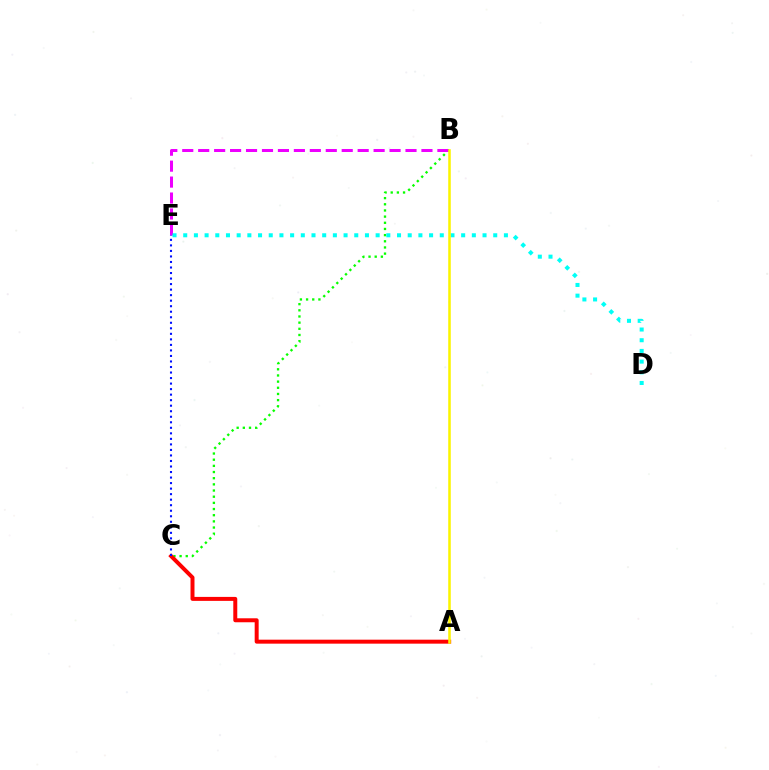{('B', 'C'): [{'color': '#08ff00', 'line_style': 'dotted', 'thickness': 1.68}], ('B', 'E'): [{'color': '#ee00ff', 'line_style': 'dashed', 'thickness': 2.17}], ('D', 'E'): [{'color': '#00fff6', 'line_style': 'dotted', 'thickness': 2.9}], ('A', 'C'): [{'color': '#ff0000', 'line_style': 'solid', 'thickness': 2.86}], ('A', 'B'): [{'color': '#fcf500', 'line_style': 'solid', 'thickness': 1.84}], ('C', 'E'): [{'color': '#0010ff', 'line_style': 'dotted', 'thickness': 1.5}]}